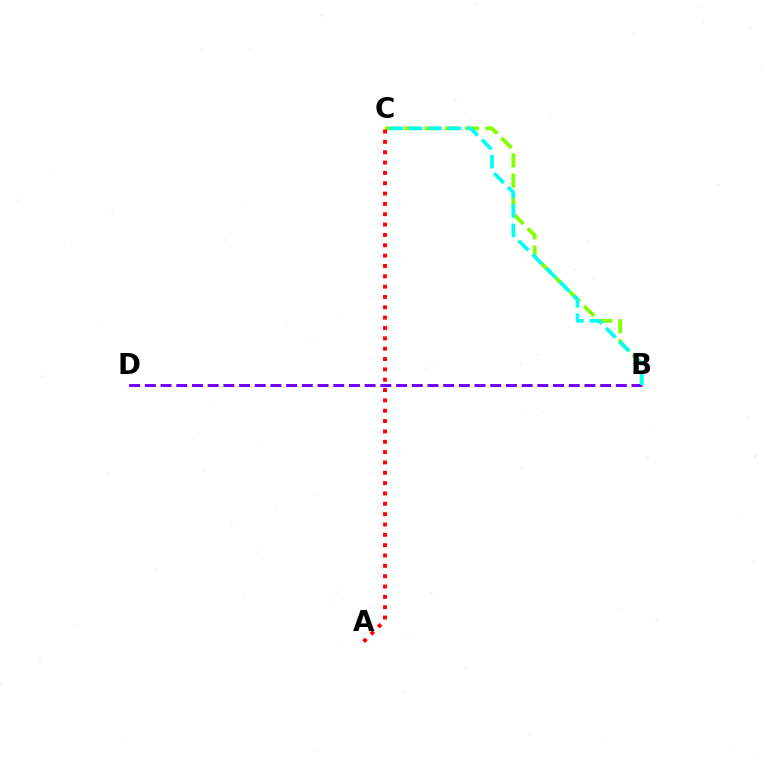{('B', 'C'): [{'color': '#84ff00', 'line_style': 'dashed', 'thickness': 2.75}, {'color': '#00fff6', 'line_style': 'dashed', 'thickness': 2.64}], ('A', 'C'): [{'color': '#ff0000', 'line_style': 'dotted', 'thickness': 2.81}], ('B', 'D'): [{'color': '#7200ff', 'line_style': 'dashed', 'thickness': 2.13}]}